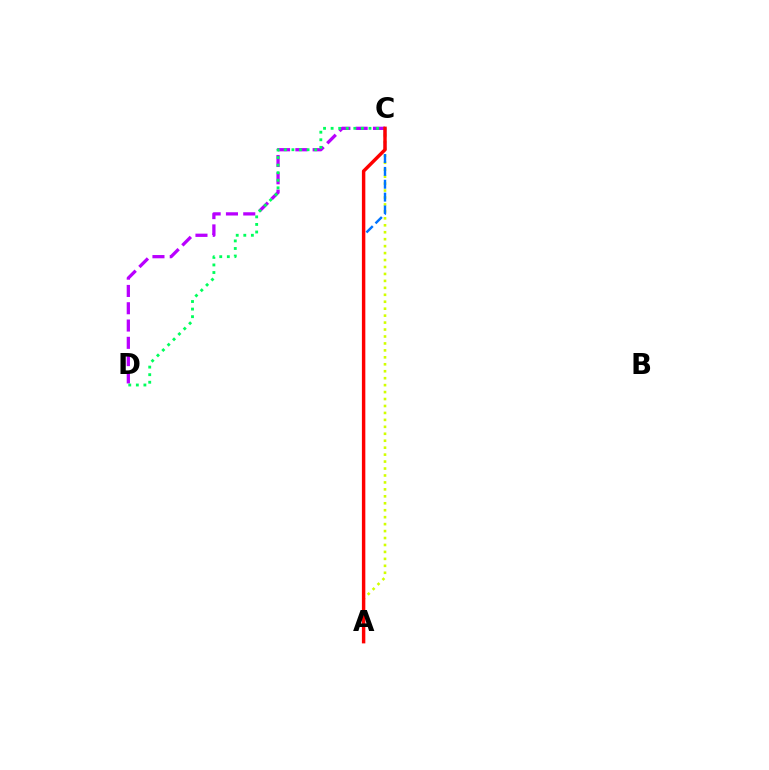{('C', 'D'): [{'color': '#b900ff', 'line_style': 'dashed', 'thickness': 2.35}, {'color': '#00ff5c', 'line_style': 'dotted', 'thickness': 2.06}], ('A', 'C'): [{'color': '#d1ff00', 'line_style': 'dotted', 'thickness': 1.89}, {'color': '#0074ff', 'line_style': 'dashed', 'thickness': 1.75}, {'color': '#ff0000', 'line_style': 'solid', 'thickness': 2.47}]}